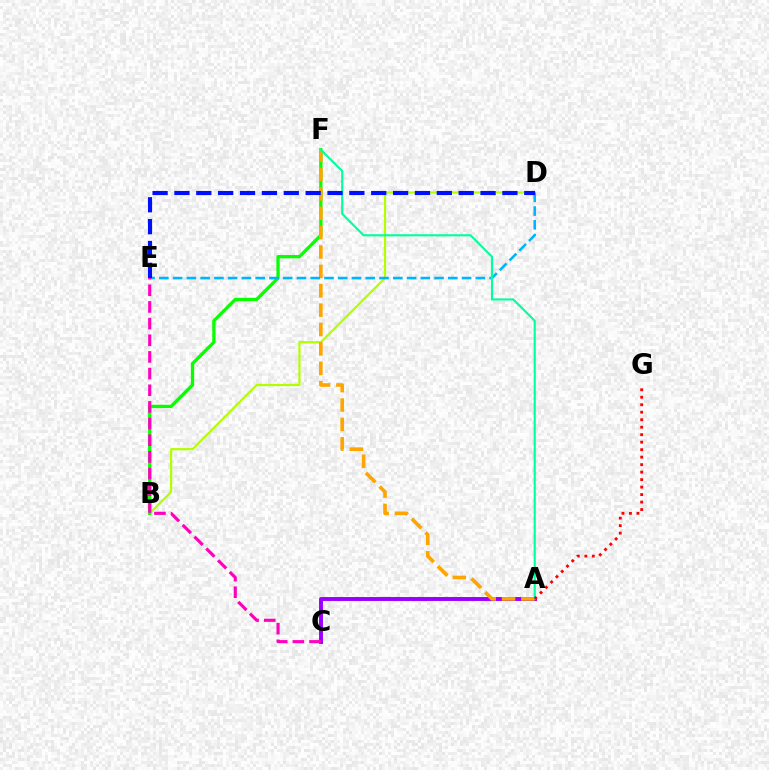{('B', 'D'): [{'color': '#b3ff00', 'line_style': 'solid', 'thickness': 1.59}], ('B', 'F'): [{'color': '#08ff00', 'line_style': 'solid', 'thickness': 2.37}], ('A', 'C'): [{'color': '#9b00ff', 'line_style': 'solid', 'thickness': 2.83}], ('A', 'F'): [{'color': '#ffa500', 'line_style': 'dashed', 'thickness': 2.63}, {'color': '#00ff9d', 'line_style': 'solid', 'thickness': 1.52}], ('D', 'E'): [{'color': '#00b5ff', 'line_style': 'dashed', 'thickness': 1.87}, {'color': '#0010ff', 'line_style': 'dashed', 'thickness': 2.97}], ('A', 'G'): [{'color': '#ff0000', 'line_style': 'dotted', 'thickness': 2.03}], ('C', 'E'): [{'color': '#ff00bd', 'line_style': 'dashed', 'thickness': 2.26}]}